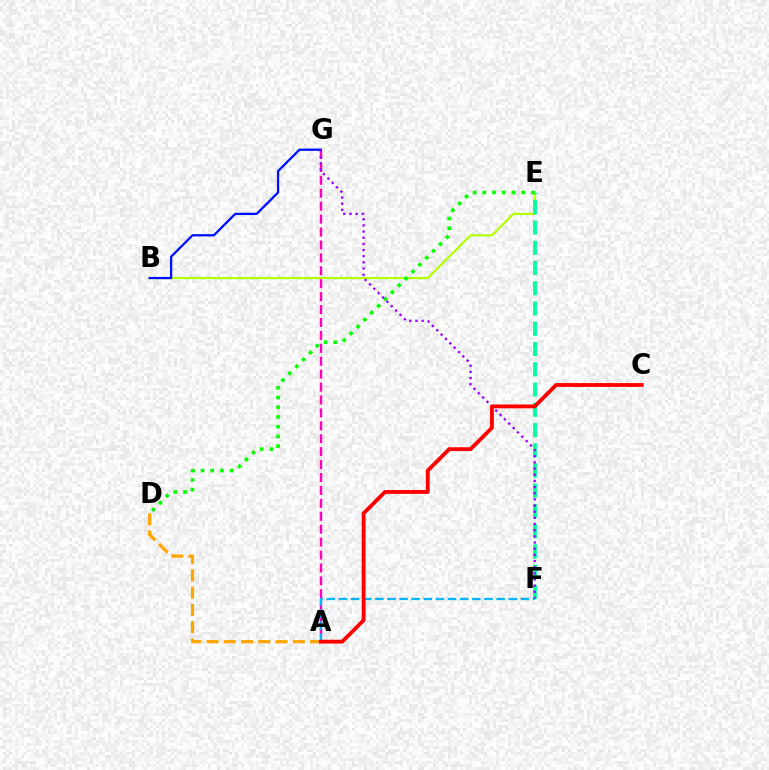{('B', 'E'): [{'color': '#b3ff00', 'line_style': 'solid', 'thickness': 1.57}], ('B', 'G'): [{'color': '#0010ff', 'line_style': 'solid', 'thickness': 1.64}], ('A', 'G'): [{'color': '#ff00bd', 'line_style': 'dashed', 'thickness': 1.76}], ('E', 'F'): [{'color': '#00ff9d', 'line_style': 'dashed', 'thickness': 2.75}], ('A', 'D'): [{'color': '#ffa500', 'line_style': 'dashed', 'thickness': 2.34}], ('D', 'E'): [{'color': '#08ff00', 'line_style': 'dotted', 'thickness': 2.64}], ('F', 'G'): [{'color': '#9b00ff', 'line_style': 'dotted', 'thickness': 1.67}], ('A', 'F'): [{'color': '#00b5ff', 'line_style': 'dashed', 'thickness': 1.65}], ('A', 'C'): [{'color': '#ff0000', 'line_style': 'solid', 'thickness': 2.76}]}